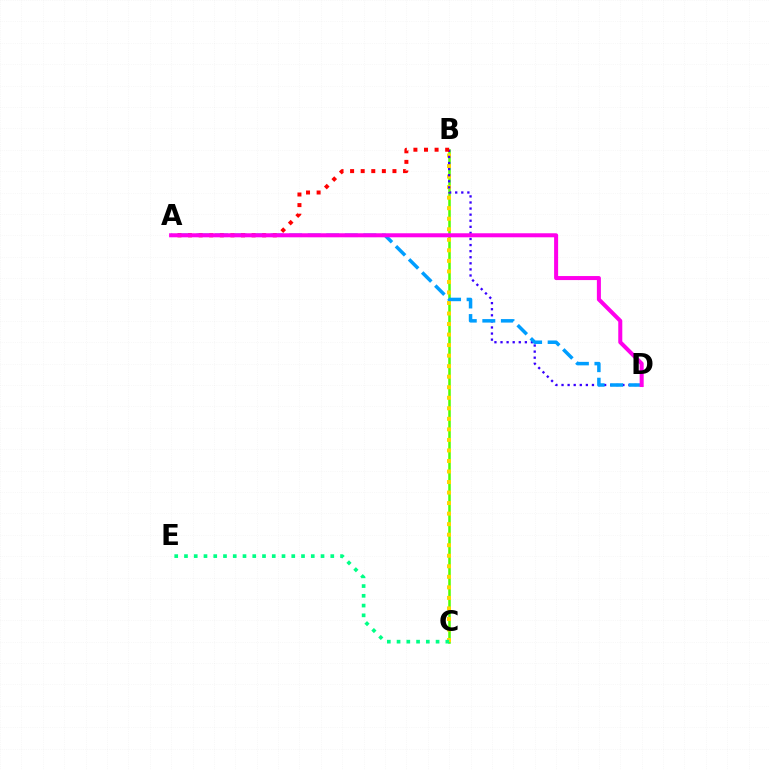{('B', 'C'): [{'color': '#4fff00', 'line_style': 'solid', 'thickness': 1.82}, {'color': '#ffd500', 'line_style': 'dotted', 'thickness': 2.86}], ('B', 'D'): [{'color': '#3700ff', 'line_style': 'dotted', 'thickness': 1.65}], ('A', 'D'): [{'color': '#009eff', 'line_style': 'dashed', 'thickness': 2.52}, {'color': '#ff00ed', 'line_style': 'solid', 'thickness': 2.9}], ('A', 'B'): [{'color': '#ff0000', 'line_style': 'dotted', 'thickness': 2.88}], ('C', 'E'): [{'color': '#00ff86', 'line_style': 'dotted', 'thickness': 2.65}]}